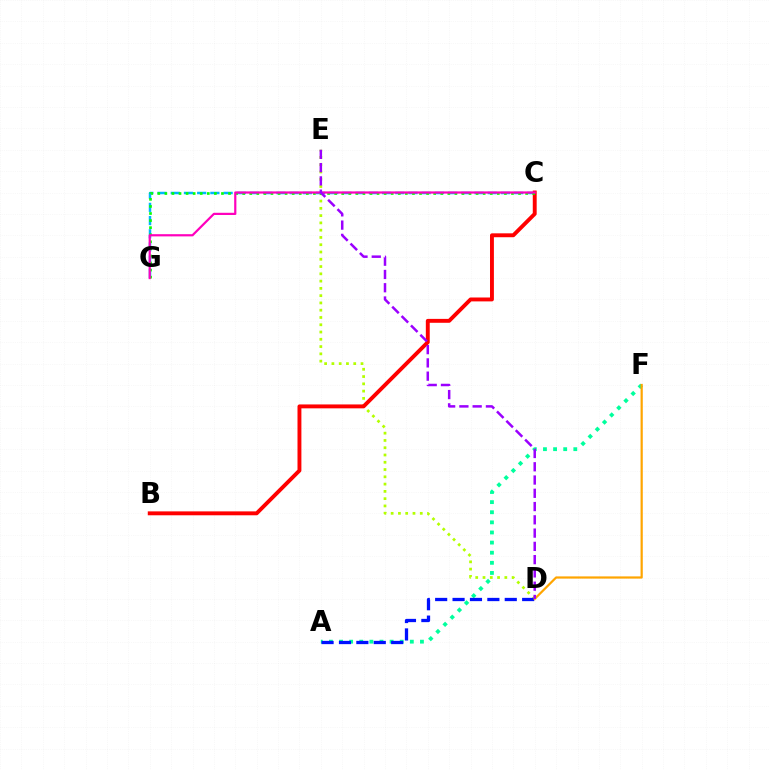{('D', 'E'): [{'color': '#b3ff00', 'line_style': 'dotted', 'thickness': 1.98}, {'color': '#9b00ff', 'line_style': 'dashed', 'thickness': 1.8}], ('C', 'G'): [{'color': '#00b5ff', 'line_style': 'dashed', 'thickness': 1.79}, {'color': '#08ff00', 'line_style': 'dotted', 'thickness': 1.92}, {'color': '#ff00bd', 'line_style': 'solid', 'thickness': 1.59}], ('A', 'F'): [{'color': '#00ff9d', 'line_style': 'dotted', 'thickness': 2.75}], ('A', 'D'): [{'color': '#0010ff', 'line_style': 'dashed', 'thickness': 2.36}], ('D', 'F'): [{'color': '#ffa500', 'line_style': 'solid', 'thickness': 1.59}], ('B', 'C'): [{'color': '#ff0000', 'line_style': 'solid', 'thickness': 2.81}]}